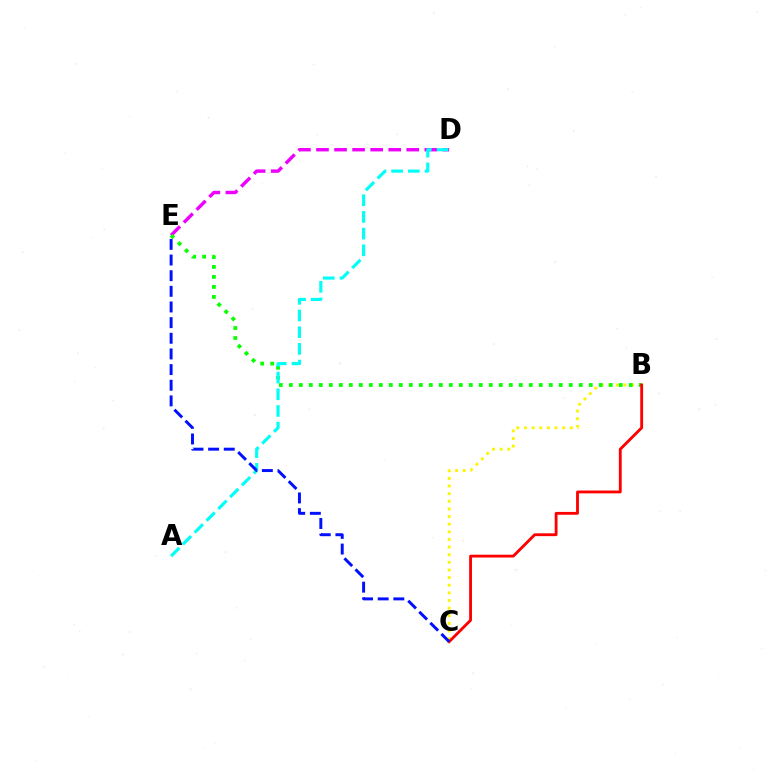{('D', 'E'): [{'color': '#ee00ff', 'line_style': 'dashed', 'thickness': 2.45}], ('B', 'C'): [{'color': '#fcf500', 'line_style': 'dotted', 'thickness': 2.07}, {'color': '#ff0000', 'line_style': 'solid', 'thickness': 2.04}], ('B', 'E'): [{'color': '#08ff00', 'line_style': 'dotted', 'thickness': 2.72}], ('A', 'D'): [{'color': '#00fff6', 'line_style': 'dashed', 'thickness': 2.27}], ('C', 'E'): [{'color': '#0010ff', 'line_style': 'dashed', 'thickness': 2.13}]}